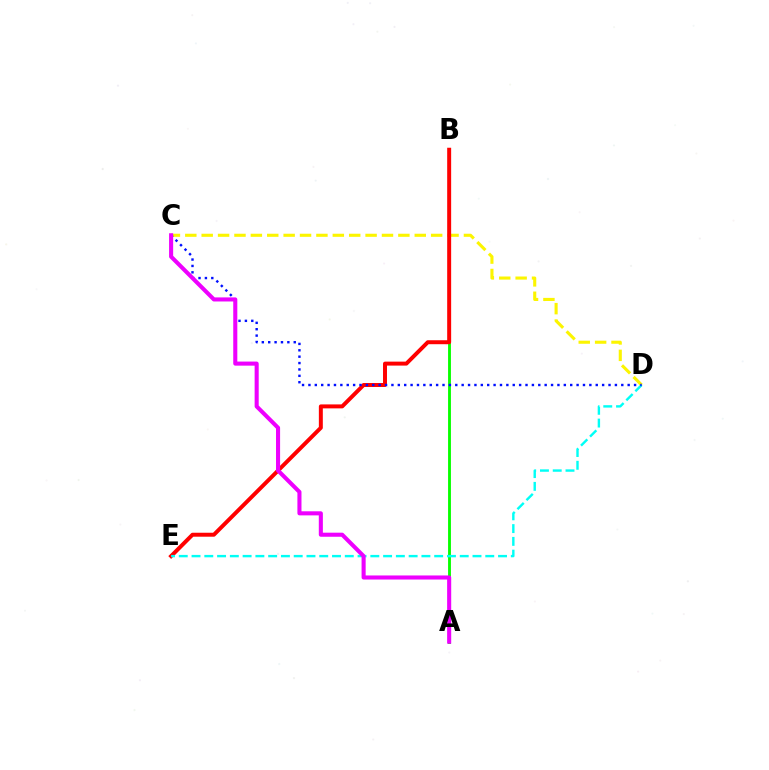{('C', 'D'): [{'color': '#fcf500', 'line_style': 'dashed', 'thickness': 2.23}, {'color': '#0010ff', 'line_style': 'dotted', 'thickness': 1.73}], ('A', 'B'): [{'color': '#08ff00', 'line_style': 'solid', 'thickness': 2.07}], ('B', 'E'): [{'color': '#ff0000', 'line_style': 'solid', 'thickness': 2.86}], ('D', 'E'): [{'color': '#00fff6', 'line_style': 'dashed', 'thickness': 1.73}], ('A', 'C'): [{'color': '#ee00ff', 'line_style': 'solid', 'thickness': 2.93}]}